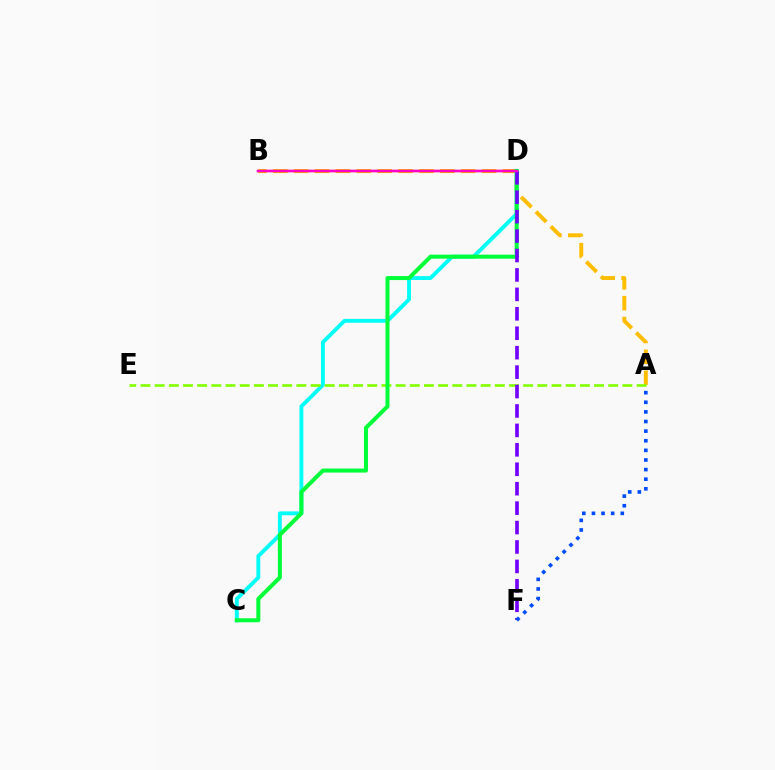{('A', 'B'): [{'color': '#ffbd00', 'line_style': 'dashed', 'thickness': 2.84}], ('C', 'D'): [{'color': '#00fff6', 'line_style': 'solid', 'thickness': 2.79}, {'color': '#00ff39', 'line_style': 'solid', 'thickness': 2.89}], ('B', 'D'): [{'color': '#ff0000', 'line_style': 'solid', 'thickness': 1.66}, {'color': '#ff00cf', 'line_style': 'solid', 'thickness': 1.71}], ('A', 'E'): [{'color': '#84ff00', 'line_style': 'dashed', 'thickness': 1.93}], ('D', 'F'): [{'color': '#7200ff', 'line_style': 'dashed', 'thickness': 2.64}], ('A', 'F'): [{'color': '#004bff', 'line_style': 'dotted', 'thickness': 2.61}]}